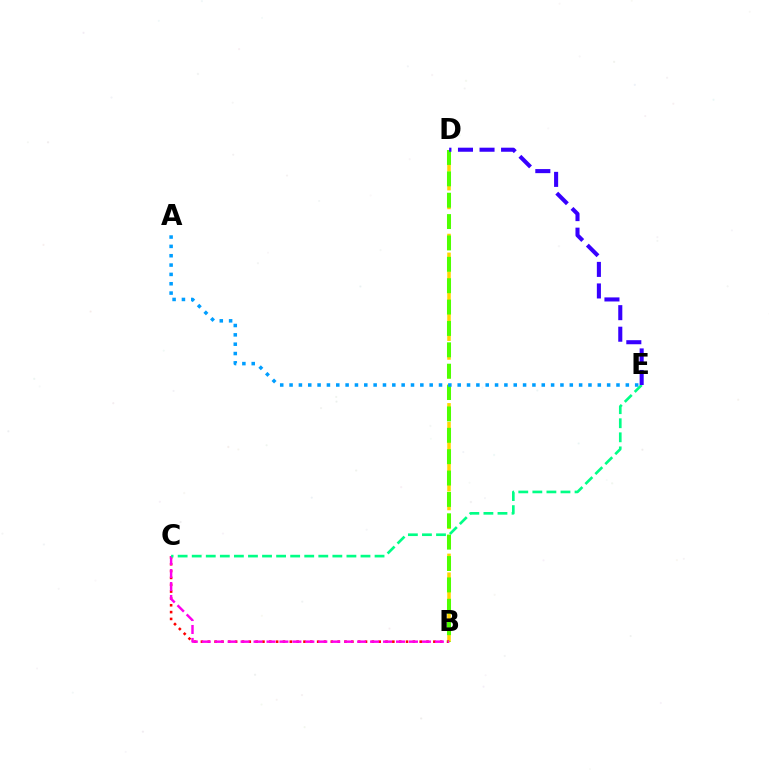{('B', 'D'): [{'color': '#ffd500', 'line_style': 'dashed', 'thickness': 2.56}, {'color': '#4fff00', 'line_style': 'dashed', 'thickness': 2.9}], ('B', 'C'): [{'color': '#ff0000', 'line_style': 'dotted', 'thickness': 1.86}, {'color': '#ff00ed', 'line_style': 'dashed', 'thickness': 1.76}], ('C', 'E'): [{'color': '#00ff86', 'line_style': 'dashed', 'thickness': 1.91}], ('A', 'E'): [{'color': '#009eff', 'line_style': 'dotted', 'thickness': 2.54}], ('D', 'E'): [{'color': '#3700ff', 'line_style': 'dashed', 'thickness': 2.93}]}